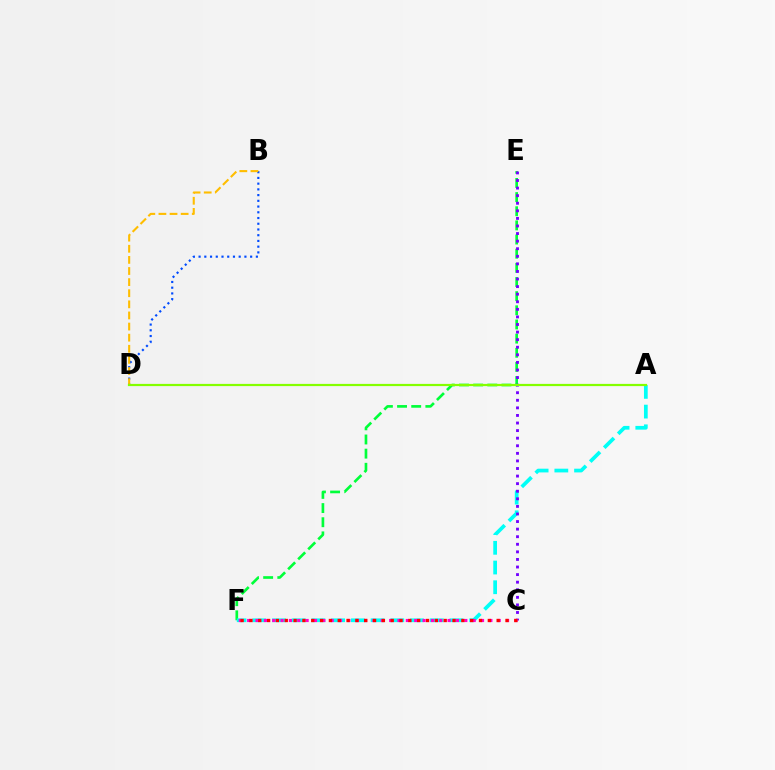{('E', 'F'): [{'color': '#00ff39', 'line_style': 'dashed', 'thickness': 1.92}], ('A', 'F'): [{'color': '#00fff6', 'line_style': 'dashed', 'thickness': 2.68}], ('B', 'D'): [{'color': '#004bff', 'line_style': 'dotted', 'thickness': 1.56}, {'color': '#ffbd00', 'line_style': 'dashed', 'thickness': 1.51}], ('C', 'E'): [{'color': '#7200ff', 'line_style': 'dotted', 'thickness': 2.06}], ('C', 'F'): [{'color': '#ff00cf', 'line_style': 'dotted', 'thickness': 2.27}, {'color': '#ff0000', 'line_style': 'dotted', 'thickness': 2.4}], ('A', 'D'): [{'color': '#84ff00', 'line_style': 'solid', 'thickness': 1.59}]}